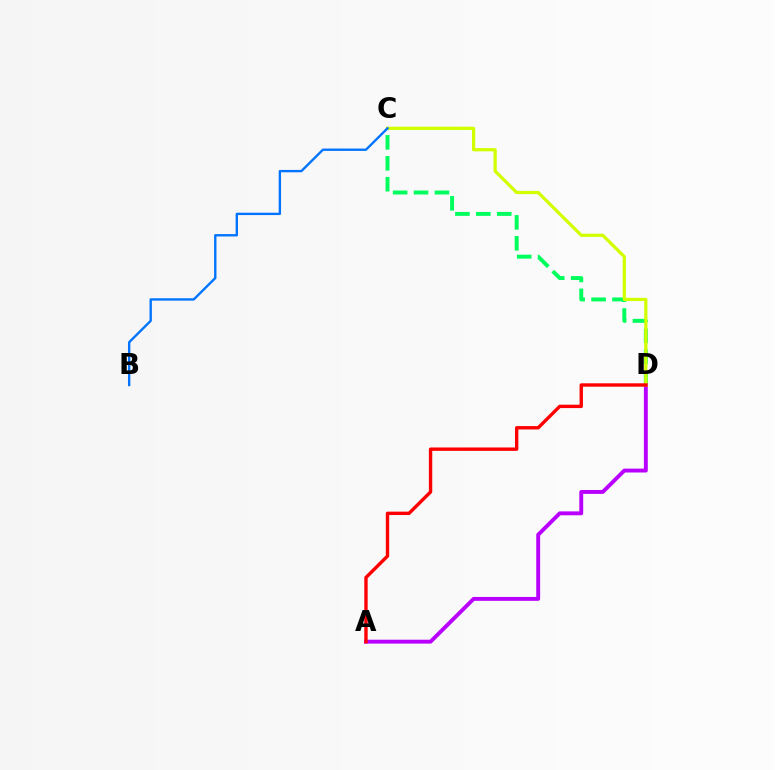{('C', 'D'): [{'color': '#00ff5c', 'line_style': 'dashed', 'thickness': 2.84}, {'color': '#d1ff00', 'line_style': 'solid', 'thickness': 2.32}], ('A', 'D'): [{'color': '#b900ff', 'line_style': 'solid', 'thickness': 2.81}, {'color': '#ff0000', 'line_style': 'solid', 'thickness': 2.43}], ('B', 'C'): [{'color': '#0074ff', 'line_style': 'solid', 'thickness': 1.7}]}